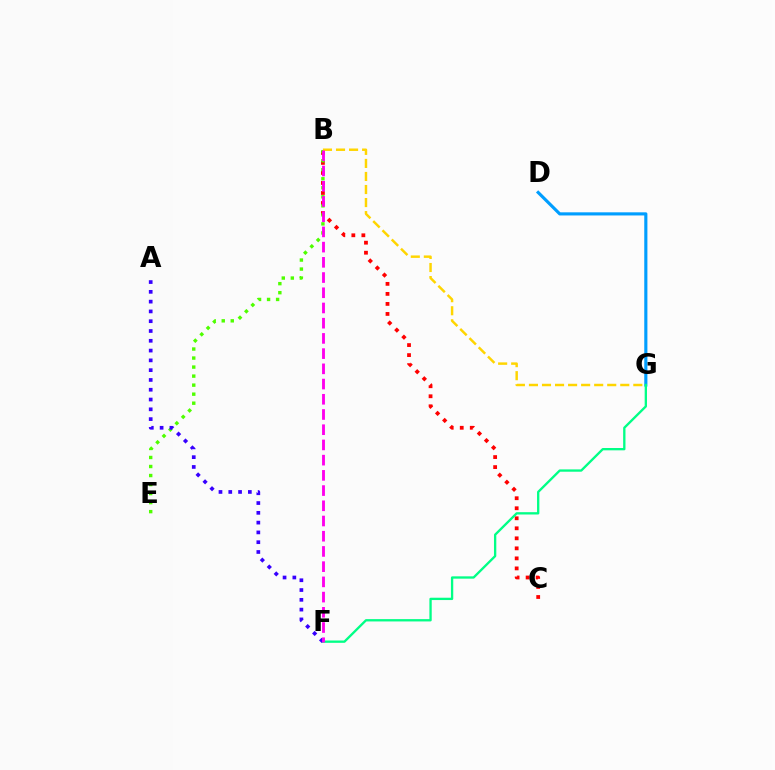{('B', 'C'): [{'color': '#ff0000', 'line_style': 'dotted', 'thickness': 2.72}], ('B', 'E'): [{'color': '#4fff00', 'line_style': 'dotted', 'thickness': 2.45}], ('D', 'G'): [{'color': '#009eff', 'line_style': 'solid', 'thickness': 2.26}], ('F', 'G'): [{'color': '#00ff86', 'line_style': 'solid', 'thickness': 1.67}], ('A', 'F'): [{'color': '#3700ff', 'line_style': 'dotted', 'thickness': 2.66}], ('B', 'G'): [{'color': '#ffd500', 'line_style': 'dashed', 'thickness': 1.77}], ('B', 'F'): [{'color': '#ff00ed', 'line_style': 'dashed', 'thickness': 2.07}]}